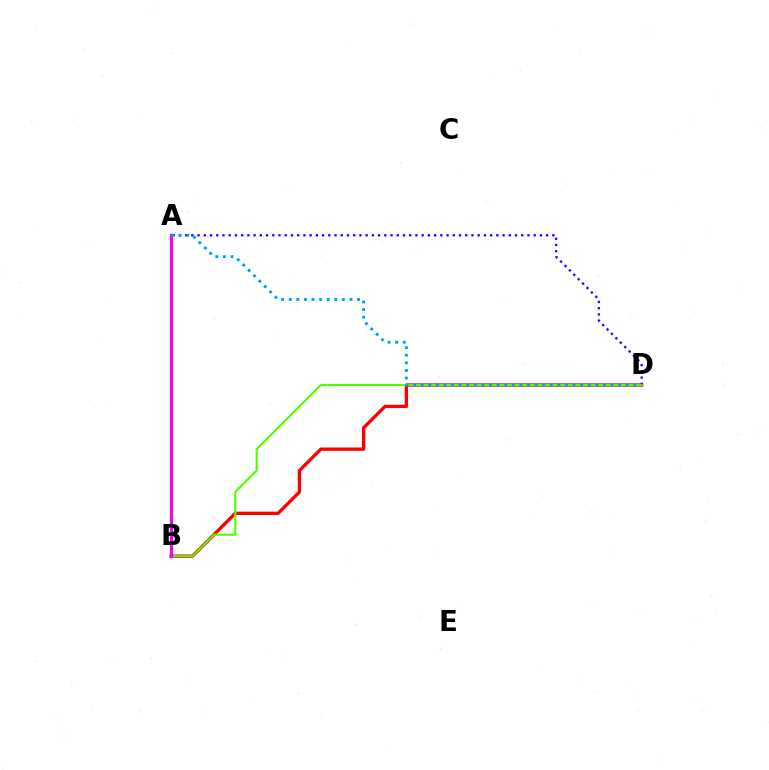{('A', 'B'): [{'color': '#ffd500', 'line_style': 'solid', 'thickness': 1.82}, {'color': '#00ff86', 'line_style': 'solid', 'thickness': 2.41}, {'color': '#ff00ed', 'line_style': 'solid', 'thickness': 2.22}], ('B', 'D'): [{'color': '#ff0000', 'line_style': 'solid', 'thickness': 2.4}, {'color': '#4fff00', 'line_style': 'solid', 'thickness': 1.51}], ('A', 'D'): [{'color': '#3700ff', 'line_style': 'dotted', 'thickness': 1.69}, {'color': '#009eff', 'line_style': 'dotted', 'thickness': 2.06}]}